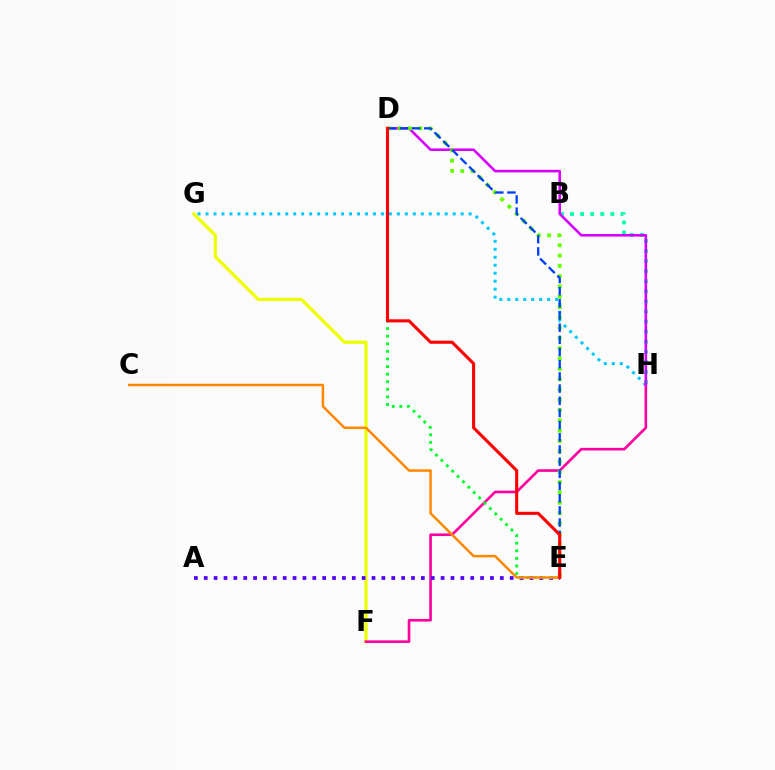{('G', 'H'): [{'color': '#00c7ff', 'line_style': 'dotted', 'thickness': 2.17}], ('B', 'H'): [{'color': '#00ffaf', 'line_style': 'dotted', 'thickness': 2.74}], ('F', 'G'): [{'color': '#eeff00', 'line_style': 'solid', 'thickness': 2.31}], ('F', 'H'): [{'color': '#ff00a0', 'line_style': 'solid', 'thickness': 1.89}], ('A', 'E'): [{'color': '#4f00ff', 'line_style': 'dotted', 'thickness': 2.68}], ('D', 'H'): [{'color': '#d600ff', 'line_style': 'solid', 'thickness': 1.86}], ('D', 'E'): [{'color': '#66ff00', 'line_style': 'dotted', 'thickness': 2.8}, {'color': '#00ff27', 'line_style': 'dotted', 'thickness': 2.06}, {'color': '#003fff', 'line_style': 'dashed', 'thickness': 1.65}, {'color': '#ff0000', 'line_style': 'solid', 'thickness': 2.22}], ('C', 'E'): [{'color': '#ff8800', 'line_style': 'solid', 'thickness': 1.81}]}